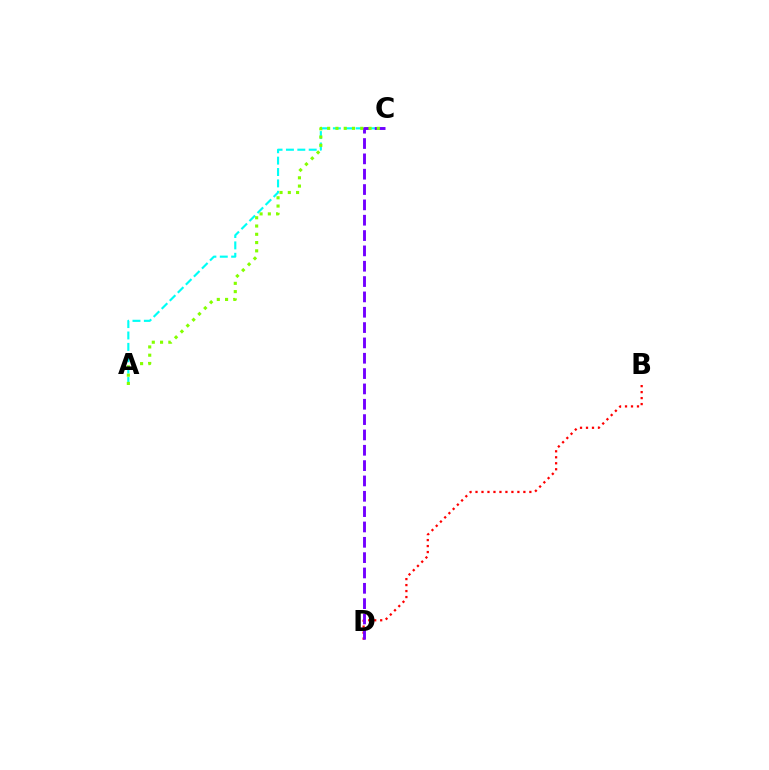{('A', 'C'): [{'color': '#00fff6', 'line_style': 'dashed', 'thickness': 1.55}, {'color': '#84ff00', 'line_style': 'dotted', 'thickness': 2.25}], ('B', 'D'): [{'color': '#ff0000', 'line_style': 'dotted', 'thickness': 1.63}], ('C', 'D'): [{'color': '#7200ff', 'line_style': 'dashed', 'thickness': 2.08}]}